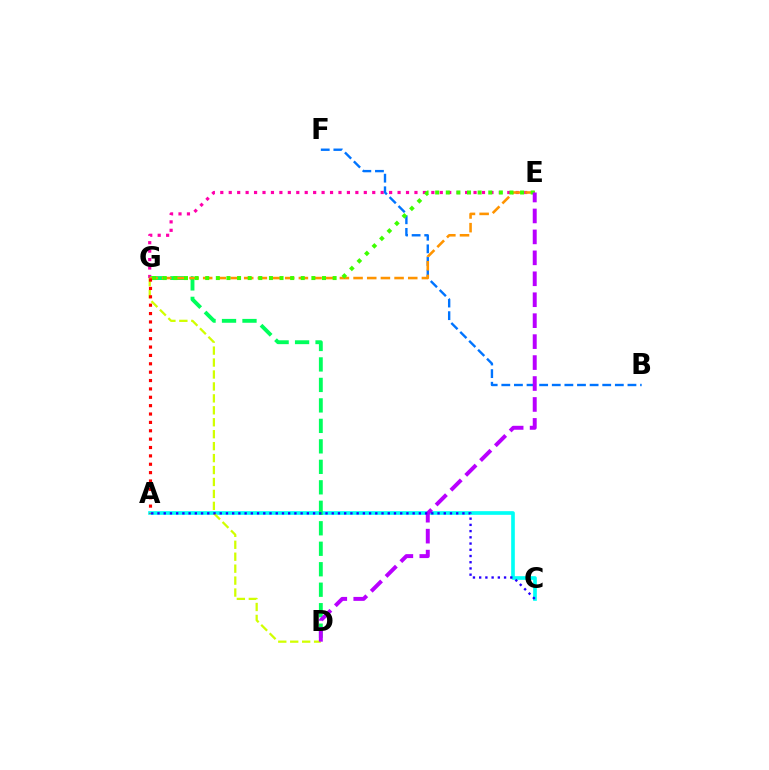{('E', 'G'): [{'color': '#ff00ac', 'line_style': 'dotted', 'thickness': 2.29}, {'color': '#ff9400', 'line_style': 'dashed', 'thickness': 1.86}, {'color': '#3dff00', 'line_style': 'dotted', 'thickness': 2.88}], ('A', 'C'): [{'color': '#00fff6', 'line_style': 'solid', 'thickness': 2.63}, {'color': '#2500ff', 'line_style': 'dotted', 'thickness': 1.69}], ('D', 'G'): [{'color': '#d1ff00', 'line_style': 'dashed', 'thickness': 1.62}, {'color': '#00ff5c', 'line_style': 'dashed', 'thickness': 2.78}], ('B', 'F'): [{'color': '#0074ff', 'line_style': 'dashed', 'thickness': 1.71}], ('A', 'G'): [{'color': '#ff0000', 'line_style': 'dotted', 'thickness': 2.27}], ('D', 'E'): [{'color': '#b900ff', 'line_style': 'dashed', 'thickness': 2.85}]}